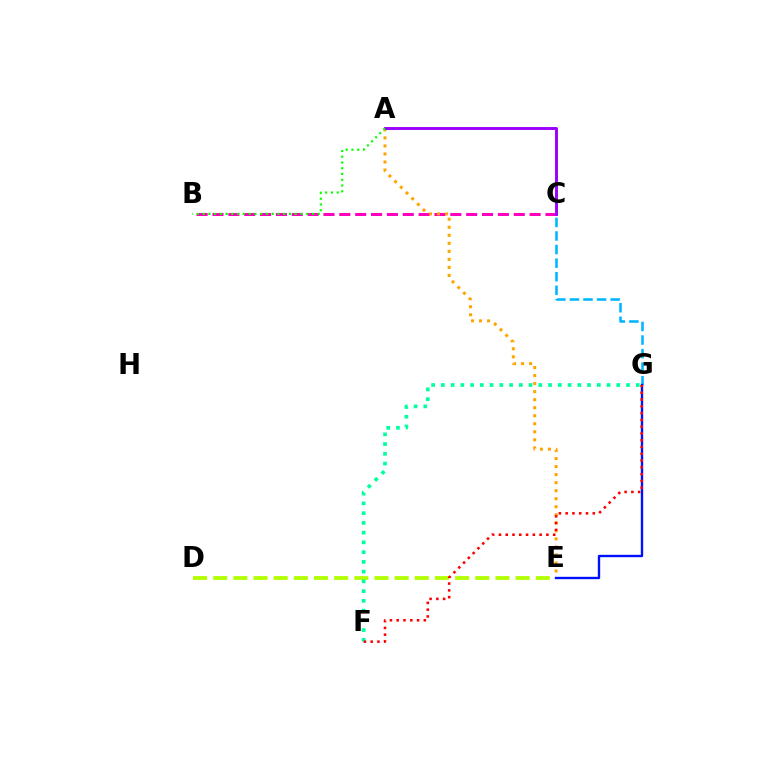{('D', 'E'): [{'color': '#b3ff00', 'line_style': 'dashed', 'thickness': 2.74}], ('B', 'C'): [{'color': '#ff00bd', 'line_style': 'dashed', 'thickness': 2.15}], ('F', 'G'): [{'color': '#00ff9d', 'line_style': 'dotted', 'thickness': 2.65}, {'color': '#ff0000', 'line_style': 'dotted', 'thickness': 1.84}], ('A', 'E'): [{'color': '#ffa500', 'line_style': 'dotted', 'thickness': 2.18}], ('A', 'C'): [{'color': '#9b00ff', 'line_style': 'solid', 'thickness': 2.11}], ('C', 'G'): [{'color': '#00b5ff', 'line_style': 'dashed', 'thickness': 1.84}], ('E', 'G'): [{'color': '#0010ff', 'line_style': 'solid', 'thickness': 1.7}], ('A', 'B'): [{'color': '#08ff00', 'line_style': 'dotted', 'thickness': 1.56}]}